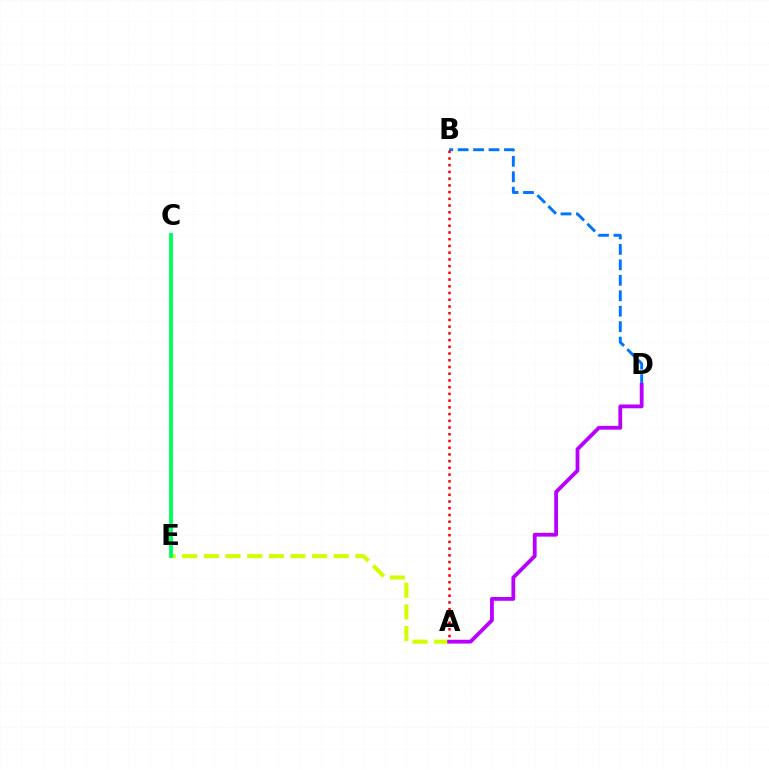{('B', 'D'): [{'color': '#0074ff', 'line_style': 'dashed', 'thickness': 2.1}], ('A', 'E'): [{'color': '#d1ff00', 'line_style': 'dashed', 'thickness': 2.94}], ('A', 'B'): [{'color': '#ff0000', 'line_style': 'dotted', 'thickness': 1.83}], ('C', 'E'): [{'color': '#00ff5c', 'line_style': 'solid', 'thickness': 2.77}], ('A', 'D'): [{'color': '#b900ff', 'line_style': 'solid', 'thickness': 2.74}]}